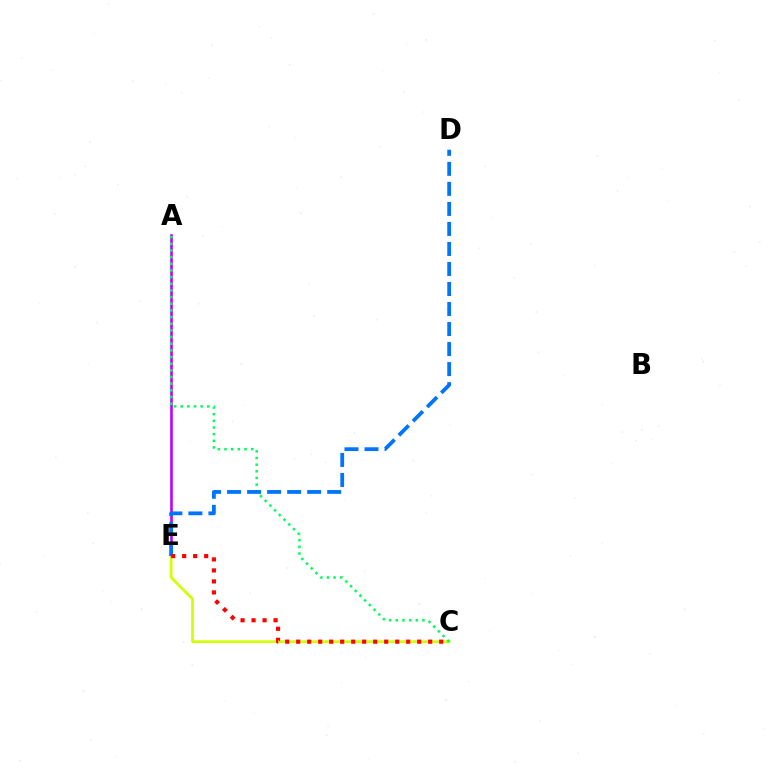{('A', 'E'): [{'color': '#b900ff', 'line_style': 'solid', 'thickness': 1.86}], ('C', 'E'): [{'color': '#d1ff00', 'line_style': 'solid', 'thickness': 1.95}, {'color': '#ff0000', 'line_style': 'dotted', 'thickness': 2.99}], ('A', 'C'): [{'color': '#00ff5c', 'line_style': 'dotted', 'thickness': 1.81}], ('D', 'E'): [{'color': '#0074ff', 'line_style': 'dashed', 'thickness': 2.72}]}